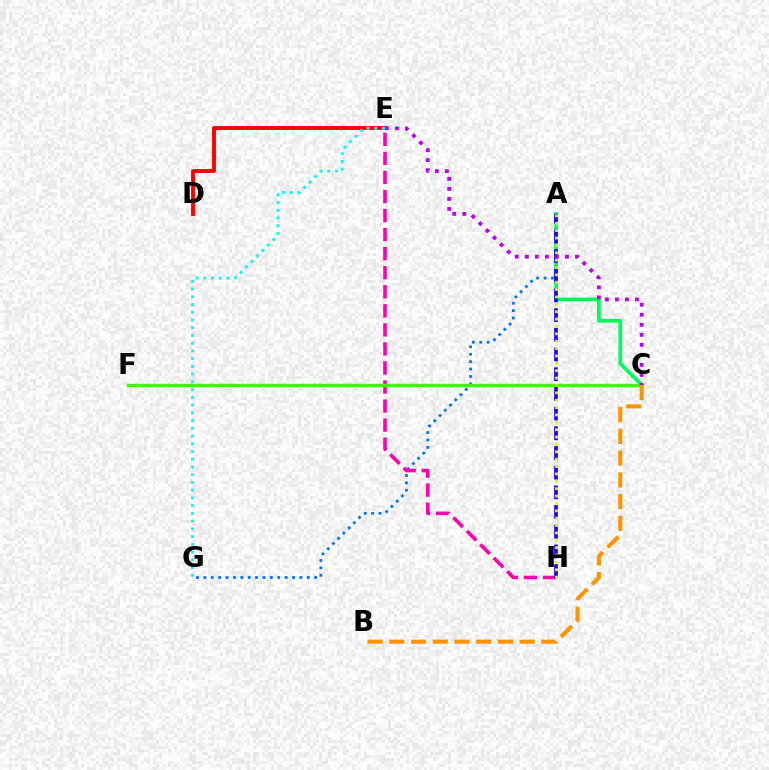{('A', 'C'): [{'color': '#00ff5c', 'line_style': 'solid', 'thickness': 2.7}], ('A', 'G'): [{'color': '#0074ff', 'line_style': 'dotted', 'thickness': 2.01}], ('E', 'H'): [{'color': '#ff00ac', 'line_style': 'dashed', 'thickness': 2.59}], ('C', 'F'): [{'color': '#3dff00', 'line_style': 'solid', 'thickness': 2.48}], ('A', 'H'): [{'color': '#2500ff', 'line_style': 'dashed', 'thickness': 2.68}, {'color': '#d1ff00', 'line_style': 'dotted', 'thickness': 2.0}], ('D', 'E'): [{'color': '#ff0000', 'line_style': 'solid', 'thickness': 2.79}], ('C', 'E'): [{'color': '#b900ff', 'line_style': 'dotted', 'thickness': 2.72}], ('B', 'C'): [{'color': '#ff9400', 'line_style': 'dashed', 'thickness': 2.95}], ('E', 'G'): [{'color': '#00fff6', 'line_style': 'dotted', 'thickness': 2.1}]}